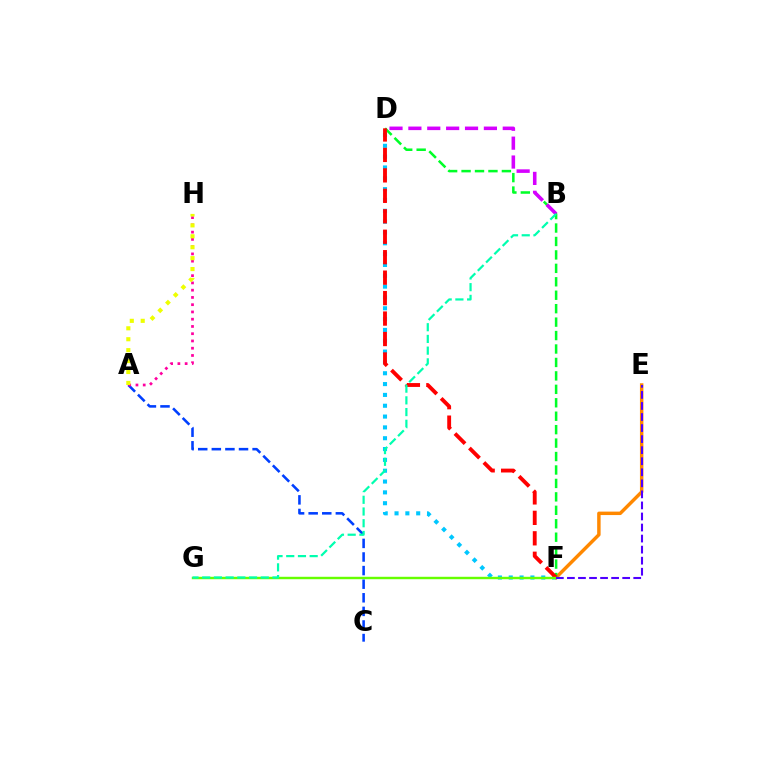{('D', 'F'): [{'color': '#00c7ff', 'line_style': 'dotted', 'thickness': 2.94}, {'color': '#00ff27', 'line_style': 'dashed', 'thickness': 1.83}, {'color': '#ff0000', 'line_style': 'dashed', 'thickness': 2.78}], ('A', 'C'): [{'color': '#003fff', 'line_style': 'dashed', 'thickness': 1.85}], ('E', 'F'): [{'color': '#ff8800', 'line_style': 'solid', 'thickness': 2.48}, {'color': '#4f00ff', 'line_style': 'dashed', 'thickness': 1.5}], ('A', 'H'): [{'color': '#ff00a0', 'line_style': 'dotted', 'thickness': 1.97}, {'color': '#eeff00', 'line_style': 'dotted', 'thickness': 2.97}], ('B', 'D'): [{'color': '#d600ff', 'line_style': 'dashed', 'thickness': 2.56}], ('F', 'G'): [{'color': '#66ff00', 'line_style': 'solid', 'thickness': 1.75}], ('B', 'G'): [{'color': '#00ffaf', 'line_style': 'dashed', 'thickness': 1.59}]}